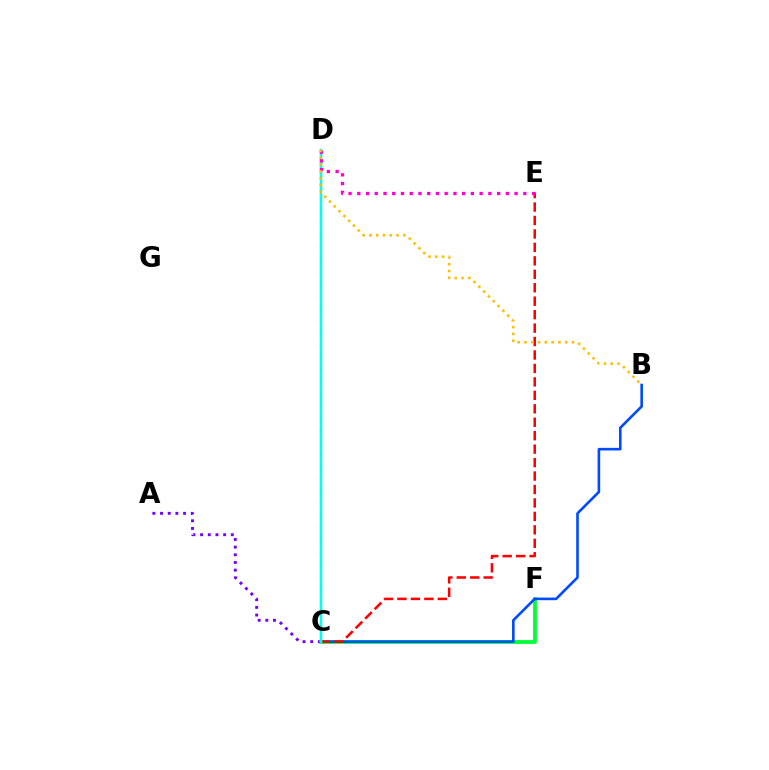{('A', 'C'): [{'color': '#7200ff', 'line_style': 'dotted', 'thickness': 2.09}], ('C', 'D'): [{'color': '#84ff00', 'line_style': 'dashed', 'thickness': 1.66}, {'color': '#00fff6', 'line_style': 'solid', 'thickness': 1.79}], ('C', 'F'): [{'color': '#00ff39', 'line_style': 'solid', 'thickness': 2.72}], ('B', 'C'): [{'color': '#004bff', 'line_style': 'solid', 'thickness': 1.88}], ('C', 'E'): [{'color': '#ff0000', 'line_style': 'dashed', 'thickness': 1.83}], ('D', 'E'): [{'color': '#ff00cf', 'line_style': 'dotted', 'thickness': 2.37}], ('B', 'D'): [{'color': '#ffbd00', 'line_style': 'dotted', 'thickness': 1.85}]}